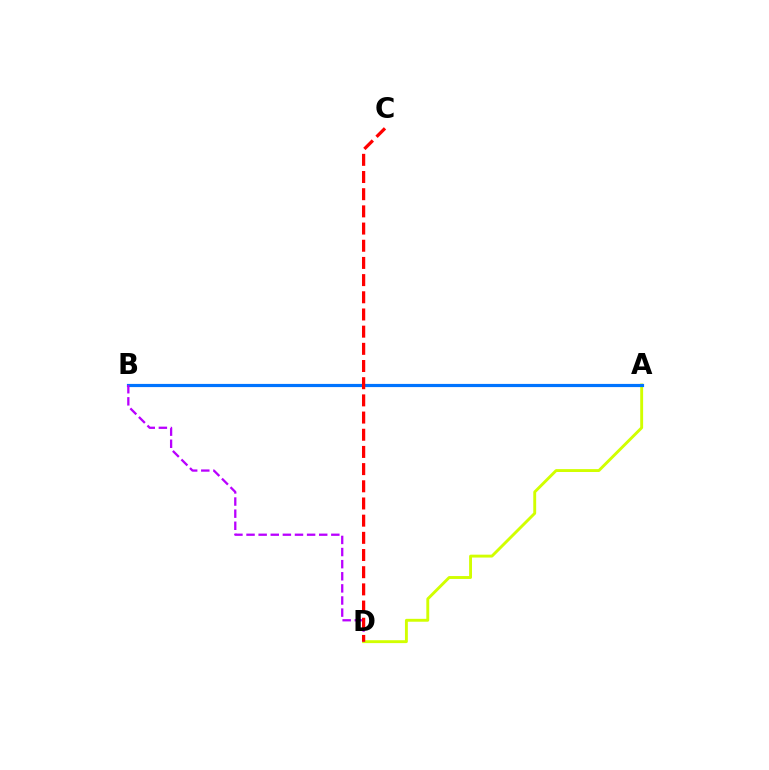{('A', 'D'): [{'color': '#d1ff00', 'line_style': 'solid', 'thickness': 2.08}], ('A', 'B'): [{'color': '#00ff5c', 'line_style': 'solid', 'thickness': 1.9}, {'color': '#0074ff', 'line_style': 'solid', 'thickness': 2.29}], ('B', 'D'): [{'color': '#b900ff', 'line_style': 'dashed', 'thickness': 1.65}], ('C', 'D'): [{'color': '#ff0000', 'line_style': 'dashed', 'thickness': 2.33}]}